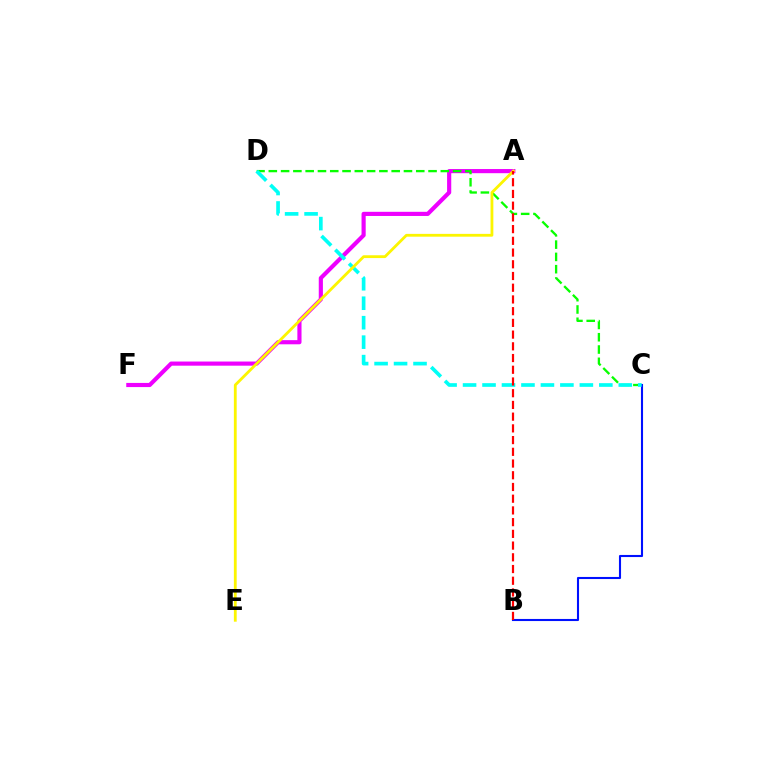{('A', 'F'): [{'color': '#ee00ff', 'line_style': 'solid', 'thickness': 2.99}], ('C', 'D'): [{'color': '#08ff00', 'line_style': 'dashed', 'thickness': 1.67}, {'color': '#00fff6', 'line_style': 'dashed', 'thickness': 2.64}], ('B', 'C'): [{'color': '#0010ff', 'line_style': 'solid', 'thickness': 1.51}], ('A', 'E'): [{'color': '#fcf500', 'line_style': 'solid', 'thickness': 2.02}], ('A', 'B'): [{'color': '#ff0000', 'line_style': 'dashed', 'thickness': 1.59}]}